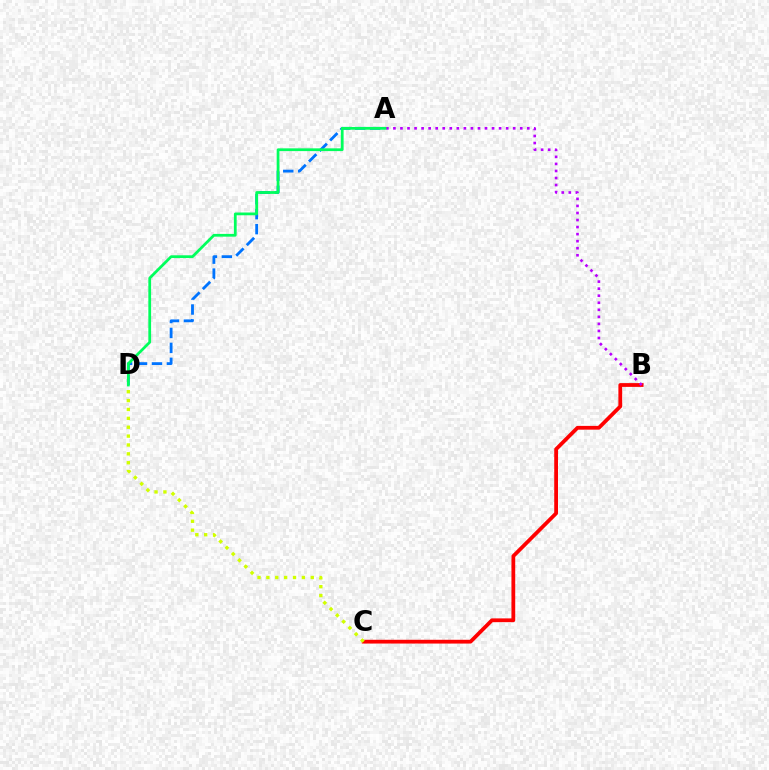{('B', 'C'): [{'color': '#ff0000', 'line_style': 'solid', 'thickness': 2.72}], ('A', 'D'): [{'color': '#0074ff', 'line_style': 'dashed', 'thickness': 2.03}, {'color': '#00ff5c', 'line_style': 'solid', 'thickness': 1.99}], ('C', 'D'): [{'color': '#d1ff00', 'line_style': 'dotted', 'thickness': 2.41}], ('A', 'B'): [{'color': '#b900ff', 'line_style': 'dotted', 'thickness': 1.91}]}